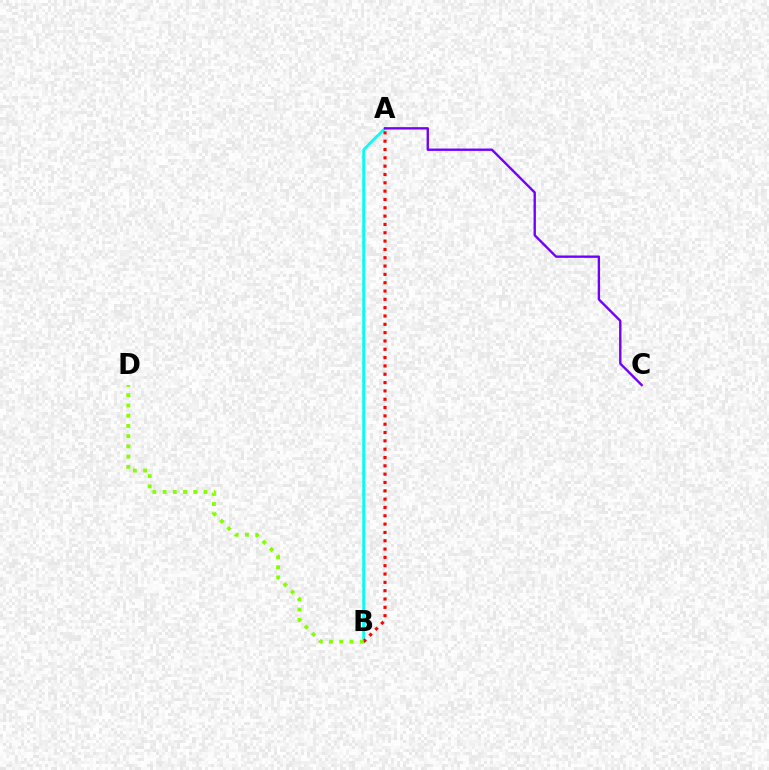{('A', 'B'): [{'color': '#00fff6', 'line_style': 'solid', 'thickness': 1.97}, {'color': '#ff0000', 'line_style': 'dotted', 'thickness': 2.26}], ('A', 'C'): [{'color': '#7200ff', 'line_style': 'solid', 'thickness': 1.7}], ('B', 'D'): [{'color': '#84ff00', 'line_style': 'dotted', 'thickness': 2.78}]}